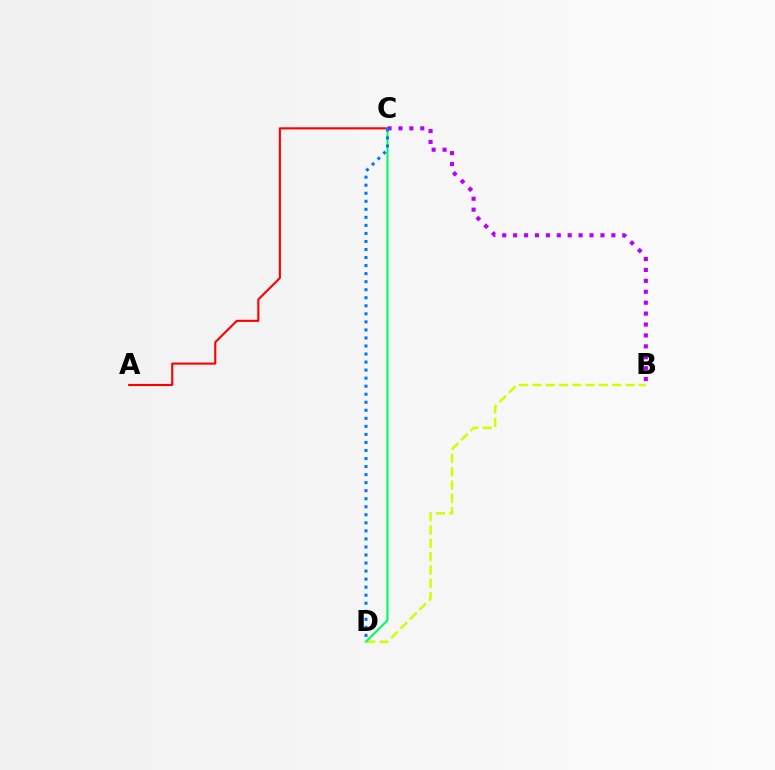{('A', 'C'): [{'color': '#ff0000', 'line_style': 'solid', 'thickness': 1.52}], ('B', 'D'): [{'color': '#d1ff00', 'line_style': 'dashed', 'thickness': 1.81}], ('C', 'D'): [{'color': '#00ff5c', 'line_style': 'solid', 'thickness': 1.51}, {'color': '#0074ff', 'line_style': 'dotted', 'thickness': 2.18}], ('B', 'C'): [{'color': '#b900ff', 'line_style': 'dotted', 'thickness': 2.97}]}